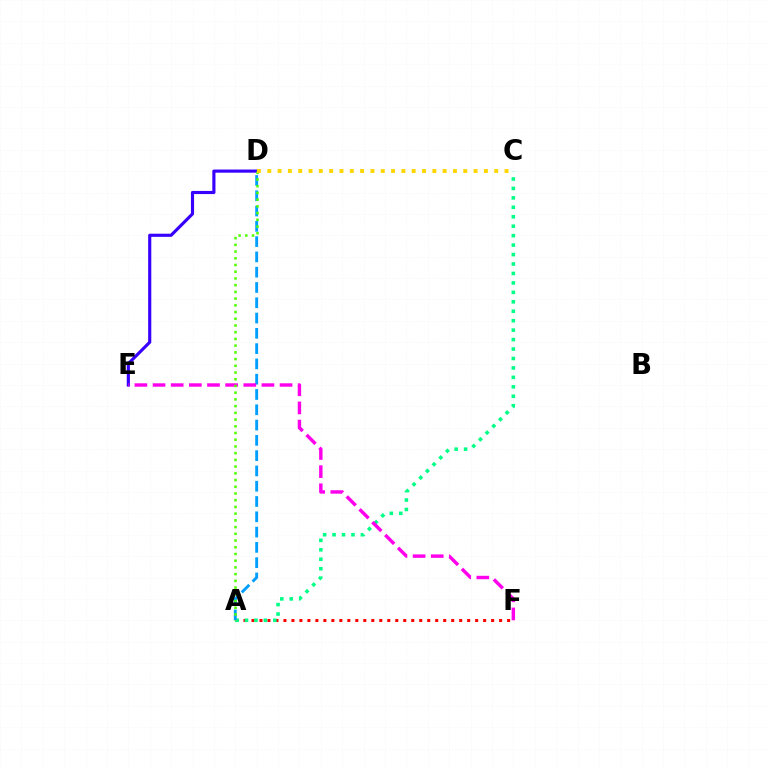{('A', 'F'): [{'color': '#ff0000', 'line_style': 'dotted', 'thickness': 2.17}], ('A', 'C'): [{'color': '#00ff86', 'line_style': 'dotted', 'thickness': 2.57}], ('A', 'D'): [{'color': '#009eff', 'line_style': 'dashed', 'thickness': 2.08}, {'color': '#4fff00', 'line_style': 'dotted', 'thickness': 1.83}], ('D', 'E'): [{'color': '#3700ff', 'line_style': 'solid', 'thickness': 2.26}], ('E', 'F'): [{'color': '#ff00ed', 'line_style': 'dashed', 'thickness': 2.46}], ('C', 'D'): [{'color': '#ffd500', 'line_style': 'dotted', 'thickness': 2.8}]}